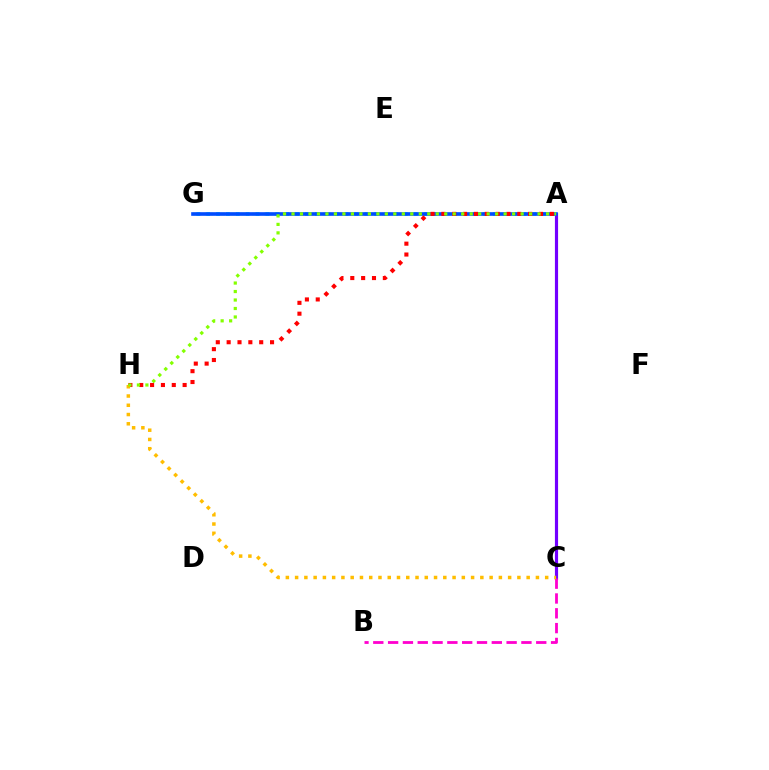{('A', 'G'): [{'color': '#00ff39', 'line_style': 'dashed', 'thickness': 1.61}, {'color': '#00fff6', 'line_style': 'dotted', 'thickness': 2.69}, {'color': '#004bff', 'line_style': 'solid', 'thickness': 2.61}], ('A', 'C'): [{'color': '#7200ff', 'line_style': 'solid', 'thickness': 2.28}], ('A', 'H'): [{'color': '#ff0000', 'line_style': 'dotted', 'thickness': 2.95}, {'color': '#84ff00', 'line_style': 'dotted', 'thickness': 2.31}], ('B', 'C'): [{'color': '#ff00cf', 'line_style': 'dashed', 'thickness': 2.01}], ('C', 'H'): [{'color': '#ffbd00', 'line_style': 'dotted', 'thickness': 2.52}]}